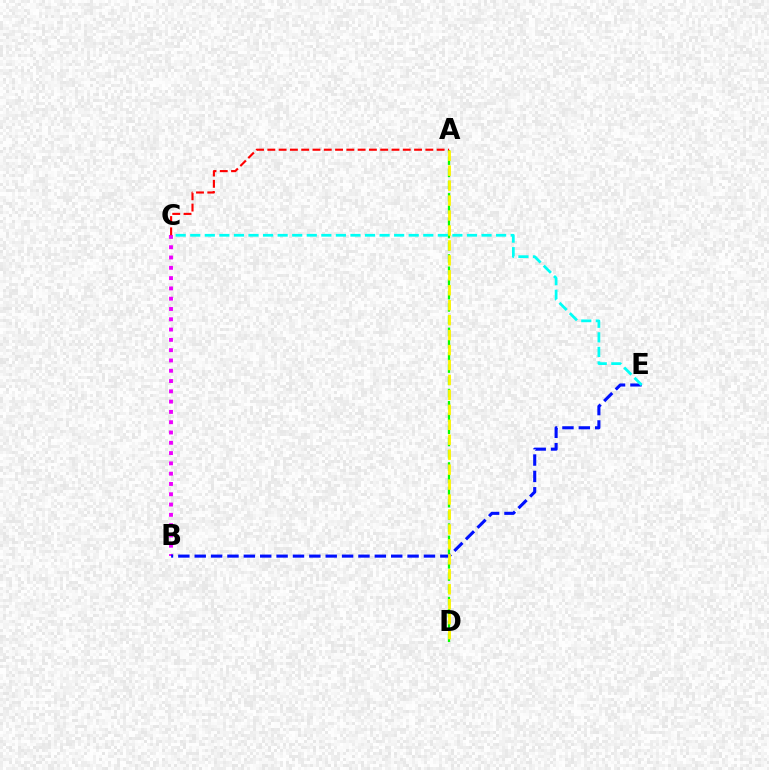{('B', 'C'): [{'color': '#ee00ff', 'line_style': 'dotted', 'thickness': 2.8}], ('A', 'D'): [{'color': '#08ff00', 'line_style': 'dashed', 'thickness': 1.66}, {'color': '#fcf500', 'line_style': 'dashed', 'thickness': 2.03}], ('B', 'E'): [{'color': '#0010ff', 'line_style': 'dashed', 'thickness': 2.22}], ('C', 'E'): [{'color': '#00fff6', 'line_style': 'dashed', 'thickness': 1.98}], ('A', 'C'): [{'color': '#ff0000', 'line_style': 'dashed', 'thickness': 1.53}]}